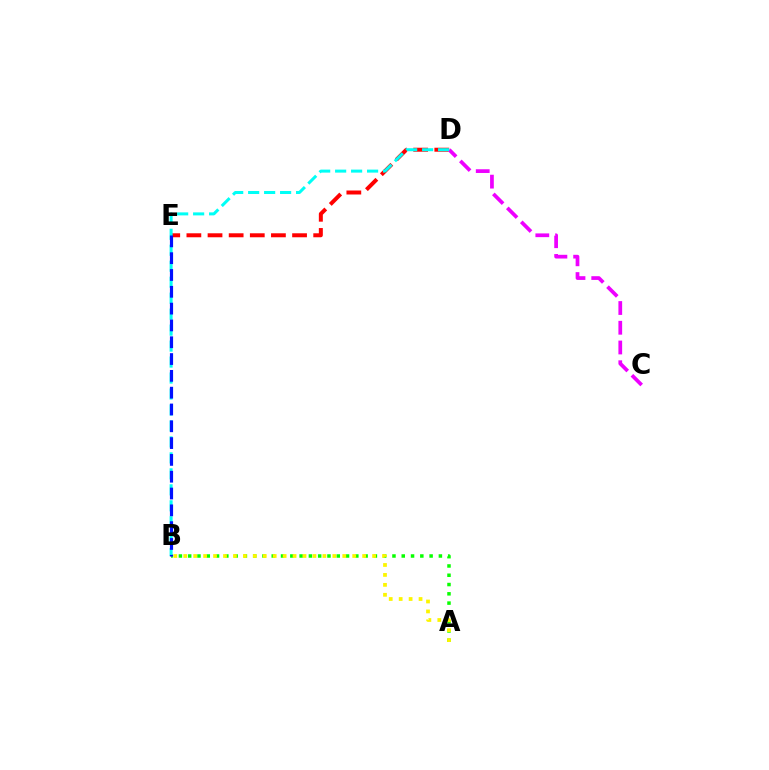{('D', 'E'): [{'color': '#ff0000', 'line_style': 'dashed', 'thickness': 2.87}], ('A', 'B'): [{'color': '#08ff00', 'line_style': 'dotted', 'thickness': 2.52}, {'color': '#fcf500', 'line_style': 'dotted', 'thickness': 2.7}], ('C', 'D'): [{'color': '#ee00ff', 'line_style': 'dashed', 'thickness': 2.68}], ('B', 'D'): [{'color': '#00fff6', 'line_style': 'dashed', 'thickness': 2.17}], ('B', 'E'): [{'color': '#0010ff', 'line_style': 'dashed', 'thickness': 2.28}]}